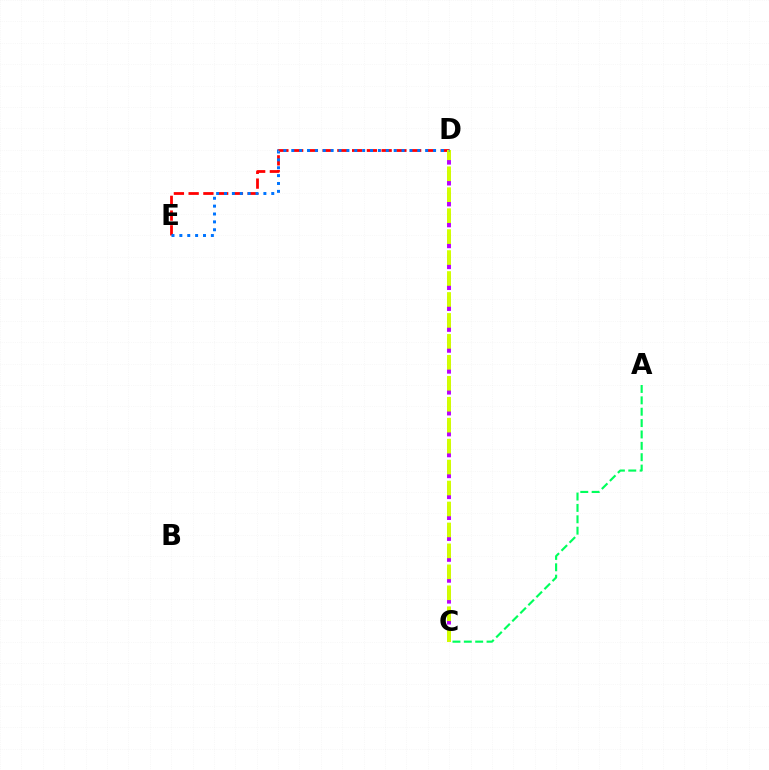{('D', 'E'): [{'color': '#ff0000', 'line_style': 'dashed', 'thickness': 2.0}, {'color': '#0074ff', 'line_style': 'dotted', 'thickness': 2.14}], ('A', 'C'): [{'color': '#00ff5c', 'line_style': 'dashed', 'thickness': 1.54}], ('C', 'D'): [{'color': '#b900ff', 'line_style': 'dashed', 'thickness': 2.84}, {'color': '#d1ff00', 'line_style': 'dashed', 'thickness': 2.85}]}